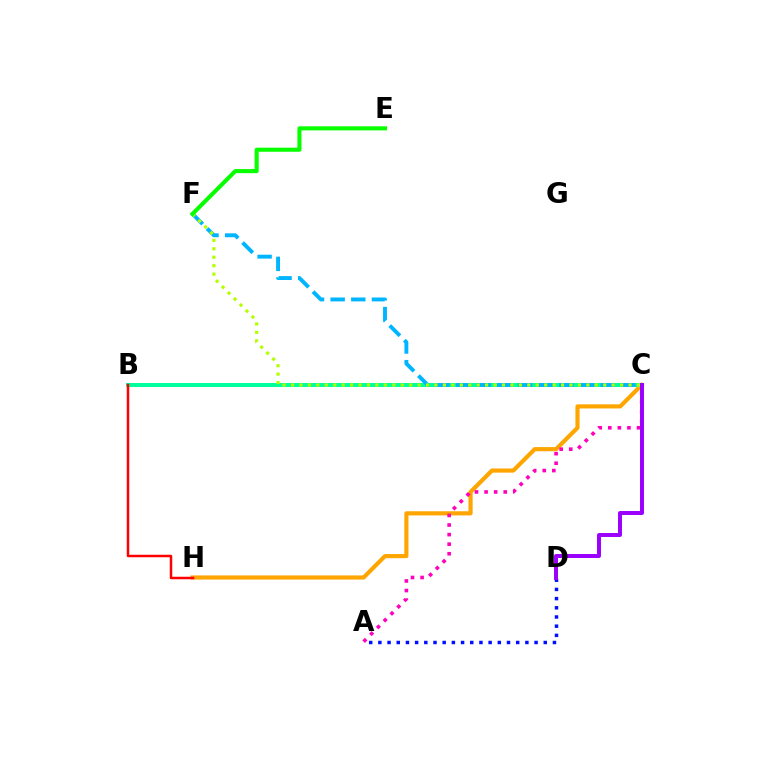{('C', 'H'): [{'color': '#ffa500', 'line_style': 'solid', 'thickness': 2.98}], ('A', 'D'): [{'color': '#0010ff', 'line_style': 'dotted', 'thickness': 2.5}], ('A', 'C'): [{'color': '#ff00bd', 'line_style': 'dotted', 'thickness': 2.6}], ('B', 'C'): [{'color': '#00ff9d', 'line_style': 'solid', 'thickness': 2.88}], ('C', 'F'): [{'color': '#00b5ff', 'line_style': 'dashed', 'thickness': 2.81}, {'color': '#b3ff00', 'line_style': 'dotted', 'thickness': 2.29}], ('B', 'H'): [{'color': '#ff0000', 'line_style': 'solid', 'thickness': 1.8}], ('C', 'D'): [{'color': '#9b00ff', 'line_style': 'solid', 'thickness': 2.85}], ('E', 'F'): [{'color': '#08ff00', 'line_style': 'solid', 'thickness': 2.94}]}